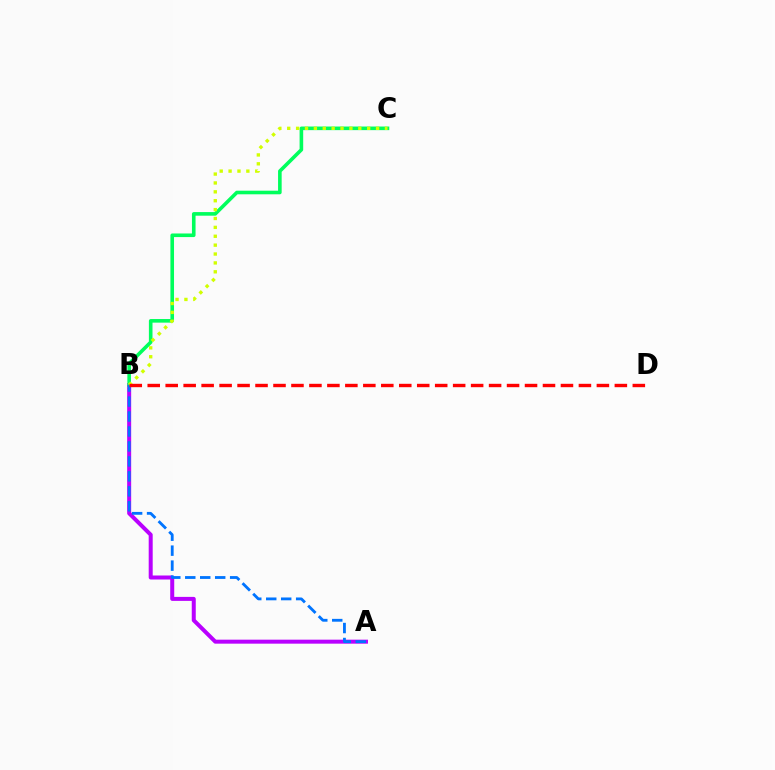{('A', 'B'): [{'color': '#b900ff', 'line_style': 'solid', 'thickness': 2.88}, {'color': '#0074ff', 'line_style': 'dashed', 'thickness': 2.03}], ('B', 'C'): [{'color': '#00ff5c', 'line_style': 'solid', 'thickness': 2.59}, {'color': '#d1ff00', 'line_style': 'dotted', 'thickness': 2.41}], ('B', 'D'): [{'color': '#ff0000', 'line_style': 'dashed', 'thickness': 2.44}]}